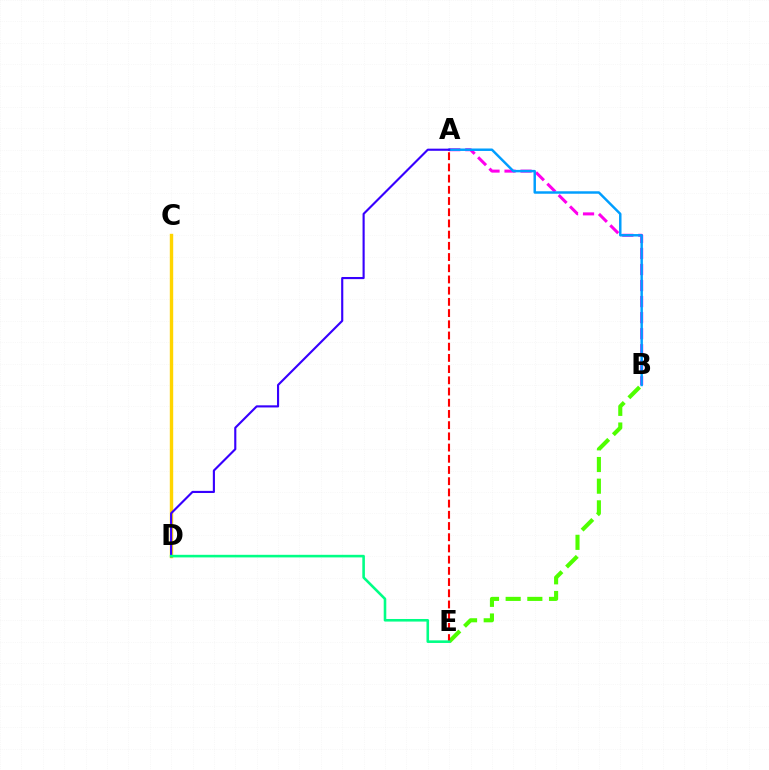{('A', 'B'): [{'color': '#ff00ed', 'line_style': 'dashed', 'thickness': 2.18}, {'color': '#009eff', 'line_style': 'solid', 'thickness': 1.77}], ('C', 'D'): [{'color': '#ffd500', 'line_style': 'solid', 'thickness': 2.45}], ('B', 'E'): [{'color': '#4fff00', 'line_style': 'dashed', 'thickness': 2.94}], ('A', 'E'): [{'color': '#ff0000', 'line_style': 'dashed', 'thickness': 1.52}], ('A', 'D'): [{'color': '#3700ff', 'line_style': 'solid', 'thickness': 1.54}], ('D', 'E'): [{'color': '#00ff86', 'line_style': 'solid', 'thickness': 1.86}]}